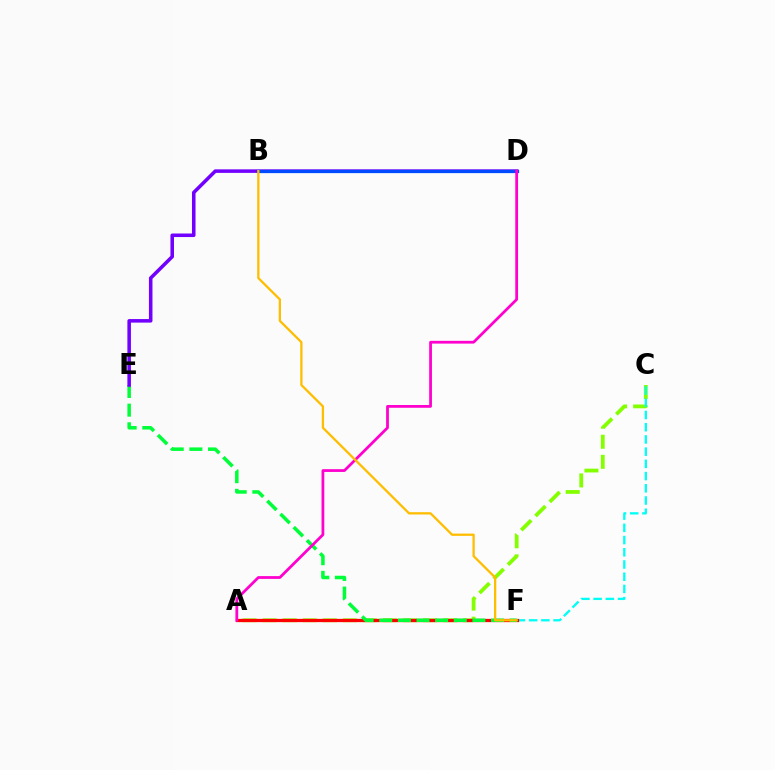{('A', 'C'): [{'color': '#84ff00', 'line_style': 'dashed', 'thickness': 2.73}], ('C', 'F'): [{'color': '#00fff6', 'line_style': 'dashed', 'thickness': 1.66}], ('A', 'F'): [{'color': '#ff0000', 'line_style': 'solid', 'thickness': 2.34}], ('E', 'F'): [{'color': '#00ff39', 'line_style': 'dashed', 'thickness': 2.53}], ('D', 'E'): [{'color': '#7200ff', 'line_style': 'solid', 'thickness': 2.55}], ('B', 'D'): [{'color': '#004bff', 'line_style': 'solid', 'thickness': 2.35}], ('A', 'D'): [{'color': '#ff00cf', 'line_style': 'solid', 'thickness': 1.99}], ('B', 'F'): [{'color': '#ffbd00', 'line_style': 'solid', 'thickness': 1.64}]}